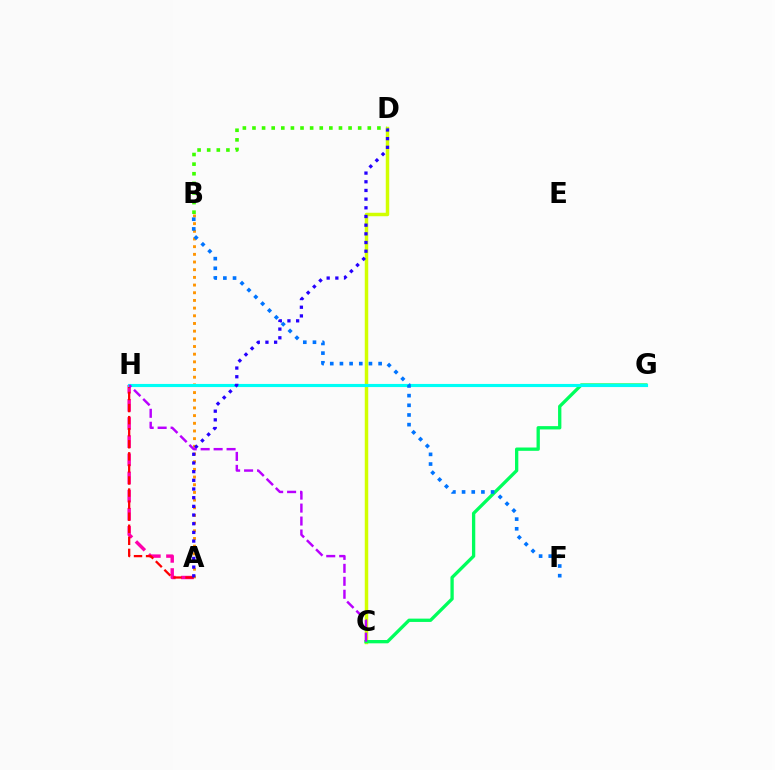{('C', 'D'): [{'color': '#d1ff00', 'line_style': 'solid', 'thickness': 2.49}], ('A', 'B'): [{'color': '#ff9400', 'line_style': 'dotted', 'thickness': 2.09}], ('A', 'H'): [{'color': '#ff00ac', 'line_style': 'dashed', 'thickness': 2.47}, {'color': '#ff0000', 'line_style': 'dashed', 'thickness': 1.64}], ('C', 'G'): [{'color': '#00ff5c', 'line_style': 'solid', 'thickness': 2.38}], ('G', 'H'): [{'color': '#00fff6', 'line_style': 'solid', 'thickness': 2.25}], ('B', 'F'): [{'color': '#0074ff', 'line_style': 'dotted', 'thickness': 2.63}], ('A', 'D'): [{'color': '#2500ff', 'line_style': 'dotted', 'thickness': 2.36}], ('C', 'H'): [{'color': '#b900ff', 'line_style': 'dashed', 'thickness': 1.76}], ('B', 'D'): [{'color': '#3dff00', 'line_style': 'dotted', 'thickness': 2.61}]}